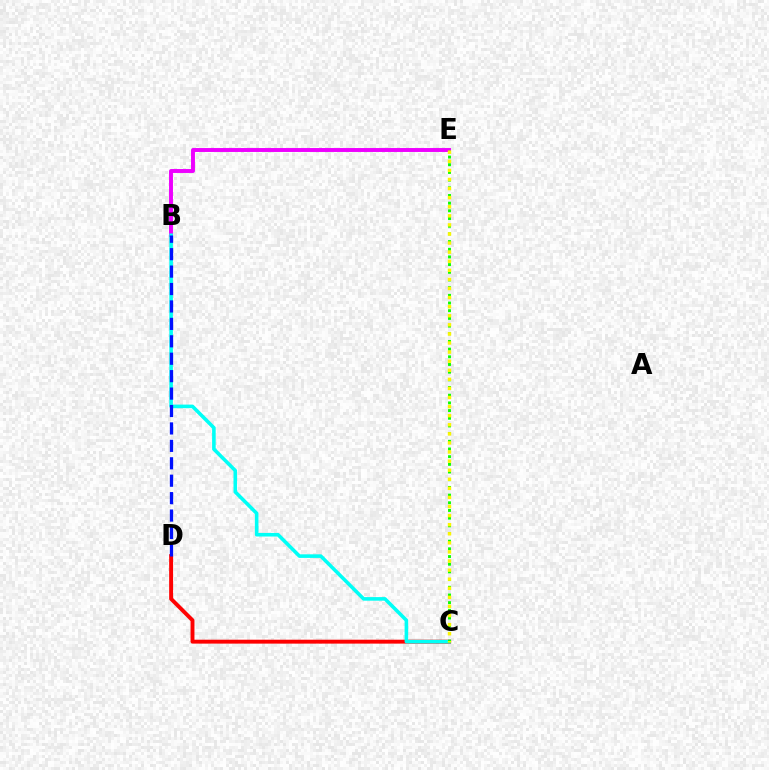{('C', 'D'): [{'color': '#ff0000', 'line_style': 'solid', 'thickness': 2.81}], ('B', 'E'): [{'color': '#ee00ff', 'line_style': 'solid', 'thickness': 2.82}], ('B', 'C'): [{'color': '#00fff6', 'line_style': 'solid', 'thickness': 2.58}], ('B', 'D'): [{'color': '#0010ff', 'line_style': 'dashed', 'thickness': 2.37}], ('C', 'E'): [{'color': '#08ff00', 'line_style': 'dotted', 'thickness': 2.09}, {'color': '#fcf500', 'line_style': 'dotted', 'thickness': 2.47}]}